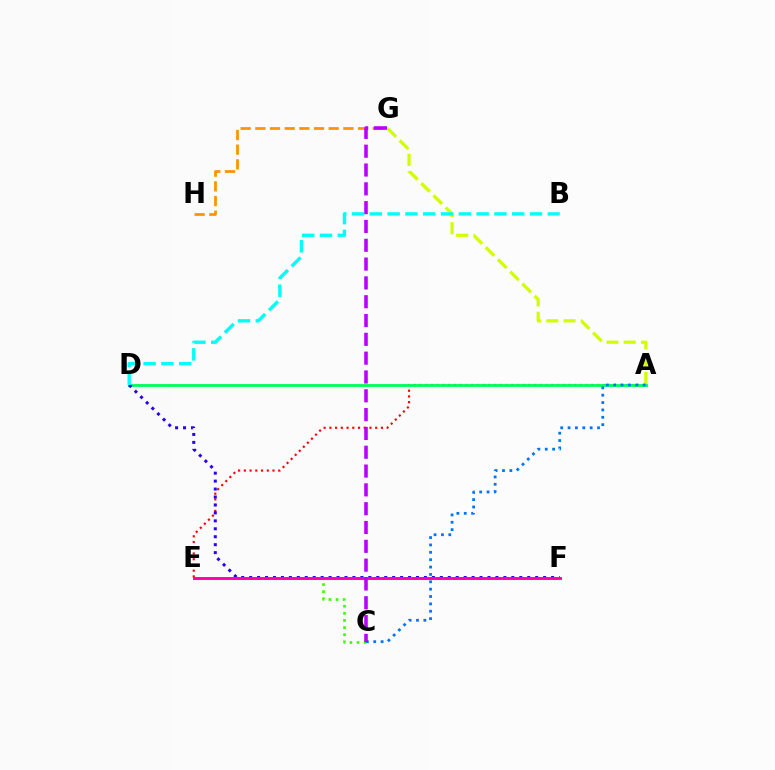{('A', 'G'): [{'color': '#d1ff00', 'line_style': 'dashed', 'thickness': 2.34}], ('C', 'E'): [{'color': '#3dff00', 'line_style': 'dotted', 'thickness': 1.93}], ('A', 'E'): [{'color': '#ff0000', 'line_style': 'dotted', 'thickness': 1.56}], ('A', 'D'): [{'color': '#00ff5c', 'line_style': 'solid', 'thickness': 2.05}], ('D', 'F'): [{'color': '#2500ff', 'line_style': 'dotted', 'thickness': 2.16}], ('E', 'F'): [{'color': '#ff00ac', 'line_style': 'solid', 'thickness': 2.09}], ('A', 'C'): [{'color': '#0074ff', 'line_style': 'dotted', 'thickness': 2.0}], ('G', 'H'): [{'color': '#ff9400', 'line_style': 'dashed', 'thickness': 1.99}], ('C', 'G'): [{'color': '#b900ff', 'line_style': 'dashed', 'thickness': 2.56}], ('B', 'D'): [{'color': '#00fff6', 'line_style': 'dashed', 'thickness': 2.42}]}